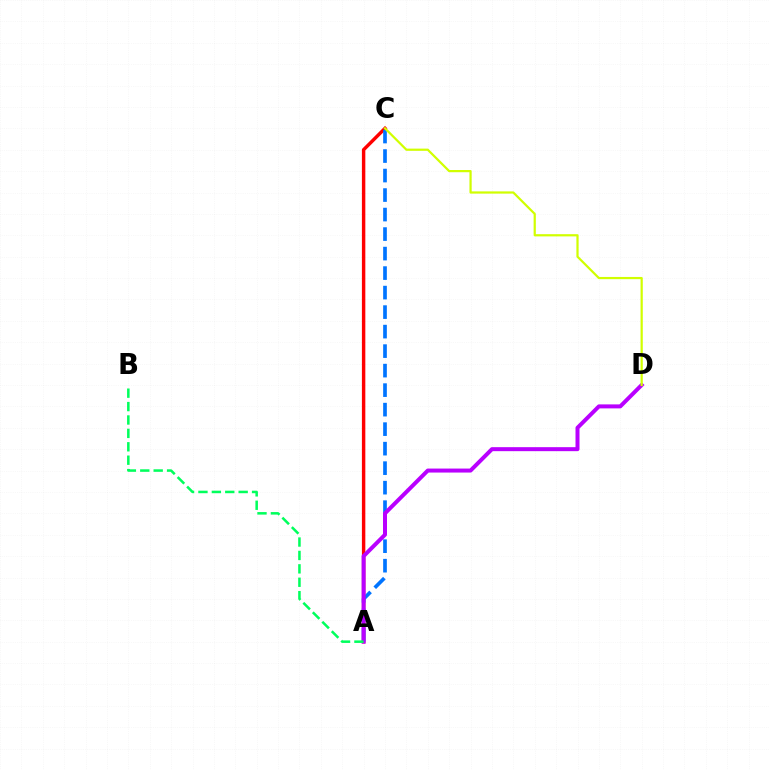{('A', 'C'): [{'color': '#ff0000', 'line_style': 'solid', 'thickness': 2.47}, {'color': '#0074ff', 'line_style': 'dashed', 'thickness': 2.65}], ('A', 'D'): [{'color': '#b900ff', 'line_style': 'solid', 'thickness': 2.88}], ('A', 'B'): [{'color': '#00ff5c', 'line_style': 'dashed', 'thickness': 1.82}], ('C', 'D'): [{'color': '#d1ff00', 'line_style': 'solid', 'thickness': 1.59}]}